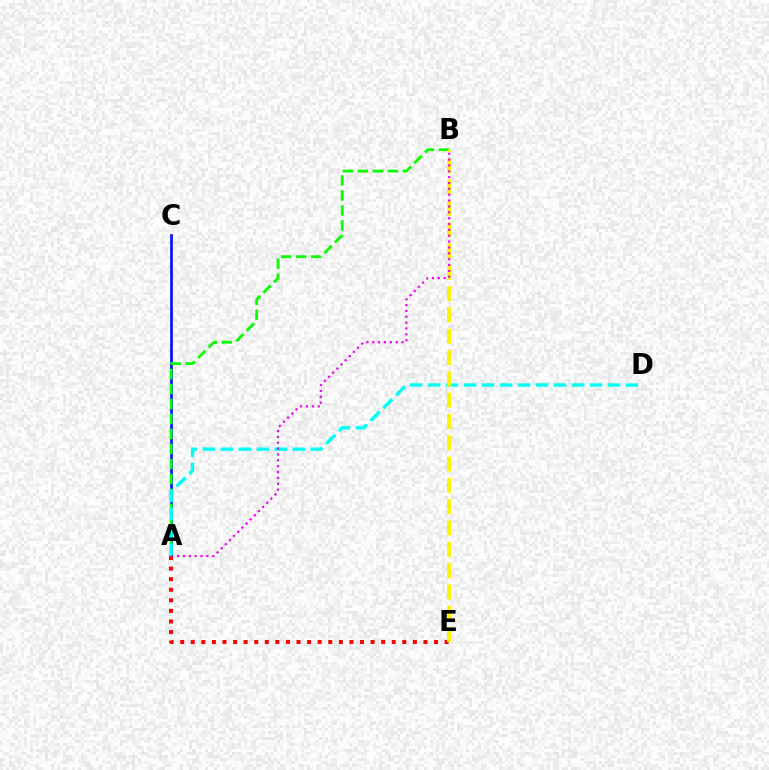{('A', 'C'): [{'color': '#0010ff', 'line_style': 'solid', 'thickness': 1.92}], ('A', 'E'): [{'color': '#ff0000', 'line_style': 'dotted', 'thickness': 2.87}], ('A', 'B'): [{'color': '#08ff00', 'line_style': 'dashed', 'thickness': 2.04}, {'color': '#ee00ff', 'line_style': 'dotted', 'thickness': 1.59}], ('A', 'D'): [{'color': '#00fff6', 'line_style': 'dashed', 'thickness': 2.44}], ('B', 'E'): [{'color': '#fcf500', 'line_style': 'dashed', 'thickness': 2.89}]}